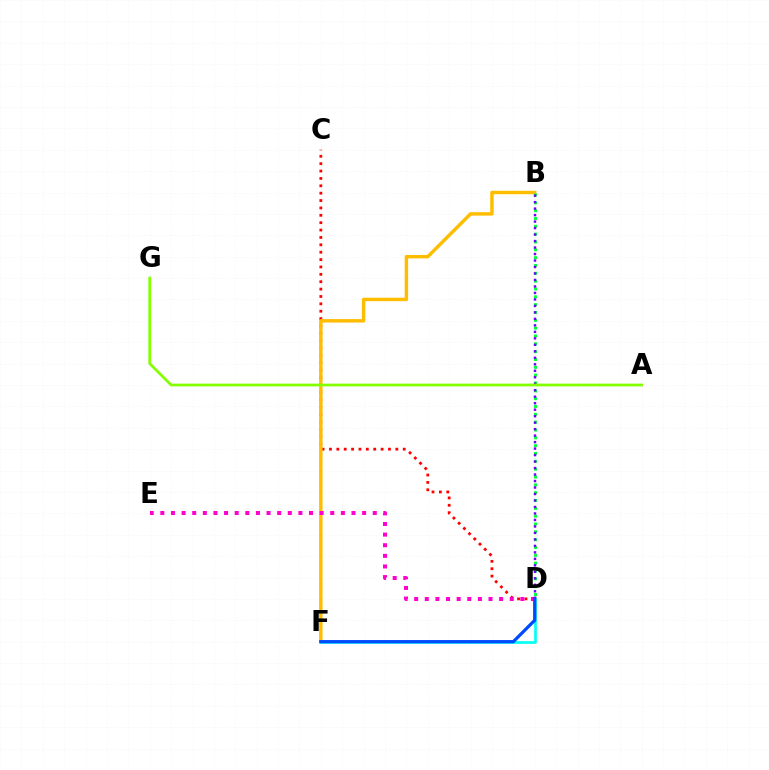{('C', 'D'): [{'color': '#ff0000', 'line_style': 'dotted', 'thickness': 2.0}], ('B', 'F'): [{'color': '#ffbd00', 'line_style': 'solid', 'thickness': 2.48}], ('D', 'F'): [{'color': '#00fff6', 'line_style': 'solid', 'thickness': 1.94}, {'color': '#004bff', 'line_style': 'solid', 'thickness': 2.34}], ('B', 'D'): [{'color': '#00ff39', 'line_style': 'dotted', 'thickness': 2.13}, {'color': '#7200ff', 'line_style': 'dotted', 'thickness': 1.76}], ('D', 'E'): [{'color': '#ff00cf', 'line_style': 'dotted', 'thickness': 2.89}], ('A', 'G'): [{'color': '#84ff00', 'line_style': 'solid', 'thickness': 1.98}]}